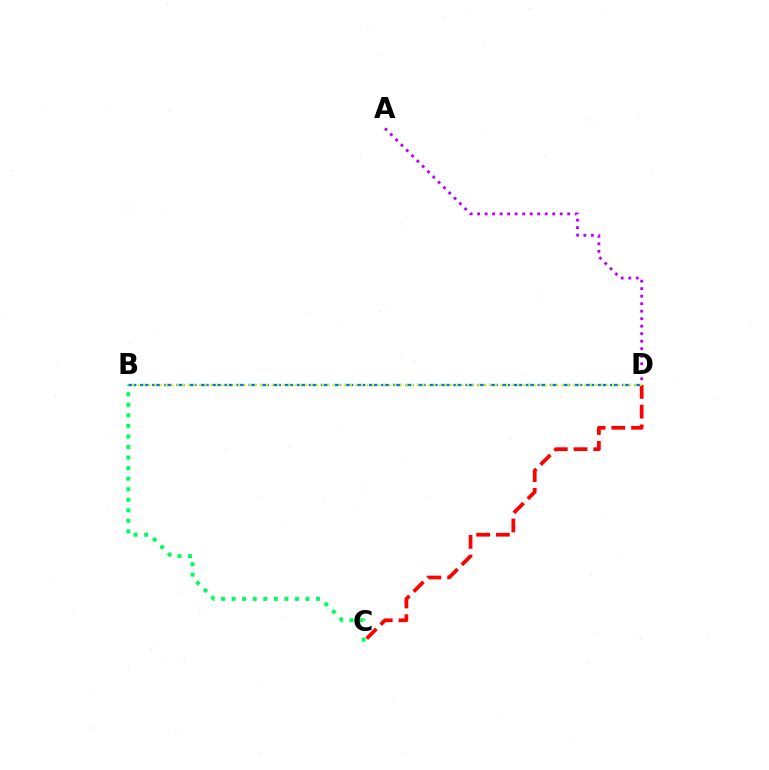{('B', 'C'): [{'color': '#00ff5c', 'line_style': 'dotted', 'thickness': 2.87}], ('A', 'D'): [{'color': '#b900ff', 'line_style': 'dotted', 'thickness': 2.04}], ('B', 'D'): [{'color': '#0074ff', 'line_style': 'dashed', 'thickness': 1.64}, {'color': '#d1ff00', 'line_style': 'dotted', 'thickness': 1.52}], ('C', 'D'): [{'color': '#ff0000', 'line_style': 'dashed', 'thickness': 2.68}]}